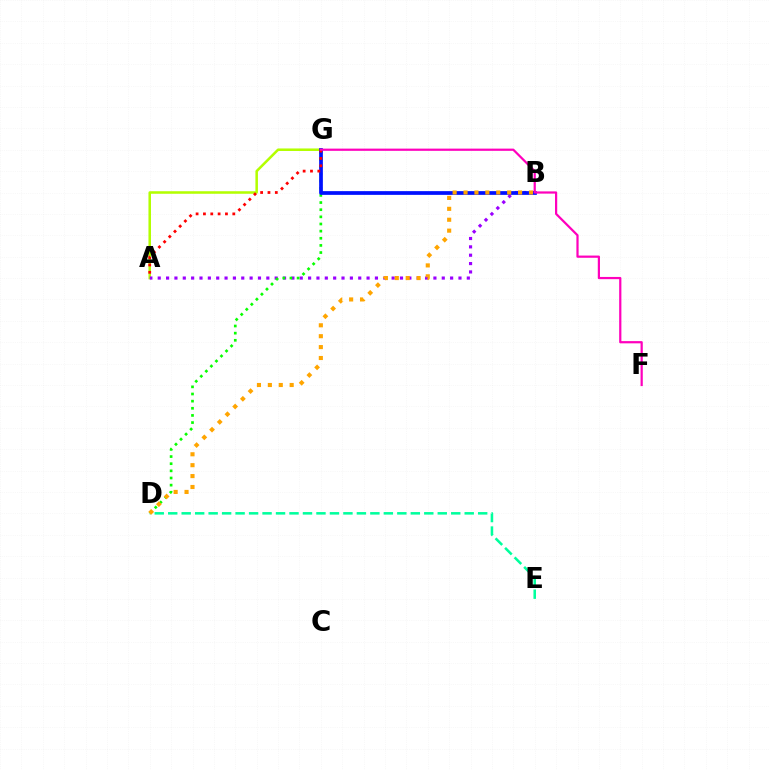{('A', 'G'): [{'color': '#b3ff00', 'line_style': 'solid', 'thickness': 1.82}, {'color': '#ff0000', 'line_style': 'dotted', 'thickness': 1.99}], ('A', 'B'): [{'color': '#9b00ff', 'line_style': 'dotted', 'thickness': 2.27}], ('B', 'G'): [{'color': '#00b5ff', 'line_style': 'dotted', 'thickness': 1.54}, {'color': '#0010ff', 'line_style': 'solid', 'thickness': 2.68}], ('D', 'G'): [{'color': '#08ff00', 'line_style': 'dotted', 'thickness': 1.94}], ('D', 'E'): [{'color': '#00ff9d', 'line_style': 'dashed', 'thickness': 1.83}], ('B', 'D'): [{'color': '#ffa500', 'line_style': 'dotted', 'thickness': 2.96}], ('F', 'G'): [{'color': '#ff00bd', 'line_style': 'solid', 'thickness': 1.6}]}